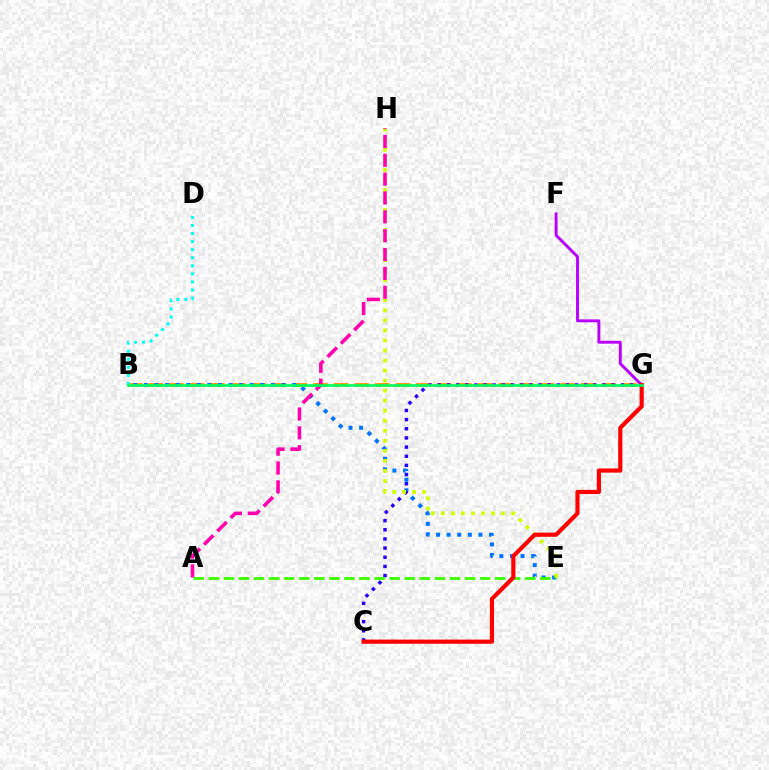{('B', 'G'): [{'color': '#ff9400', 'line_style': 'dashed', 'thickness': 2.8}, {'color': '#00ff5c', 'line_style': 'solid', 'thickness': 1.93}], ('B', 'E'): [{'color': '#0074ff', 'line_style': 'dotted', 'thickness': 2.88}], ('B', 'D'): [{'color': '#00fff6', 'line_style': 'dotted', 'thickness': 2.19}], ('C', 'G'): [{'color': '#2500ff', 'line_style': 'dotted', 'thickness': 2.49}, {'color': '#ff0000', 'line_style': 'solid', 'thickness': 3.0}], ('E', 'H'): [{'color': '#d1ff00', 'line_style': 'dotted', 'thickness': 2.73}], ('A', 'E'): [{'color': '#3dff00', 'line_style': 'dashed', 'thickness': 2.05}], ('F', 'G'): [{'color': '#b900ff', 'line_style': 'solid', 'thickness': 2.1}], ('A', 'H'): [{'color': '#ff00ac', 'line_style': 'dashed', 'thickness': 2.56}]}